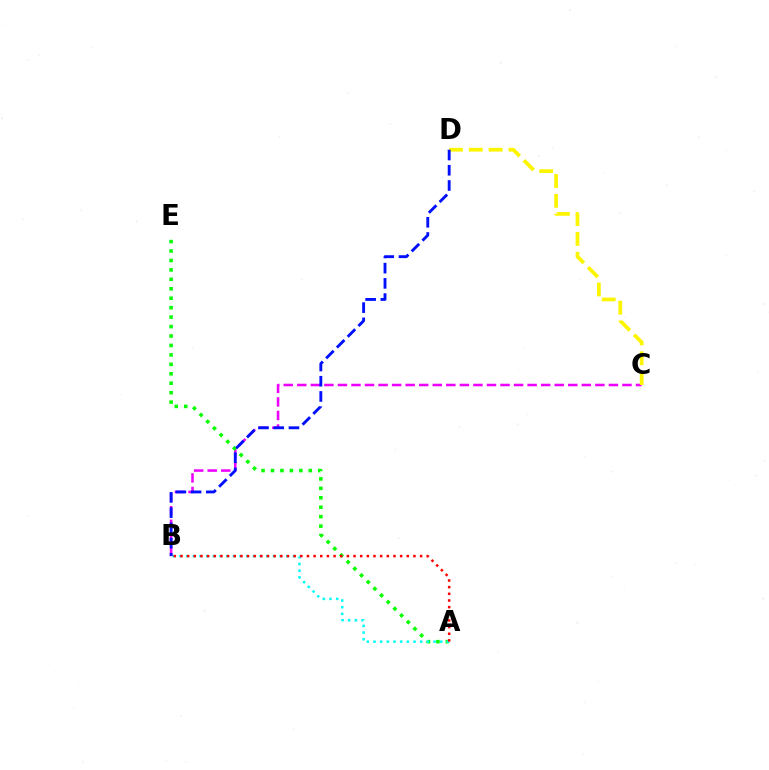{('B', 'C'): [{'color': '#ee00ff', 'line_style': 'dashed', 'thickness': 1.84}], ('A', 'E'): [{'color': '#08ff00', 'line_style': 'dotted', 'thickness': 2.57}], ('C', 'D'): [{'color': '#fcf500', 'line_style': 'dashed', 'thickness': 2.69}], ('A', 'B'): [{'color': '#00fff6', 'line_style': 'dotted', 'thickness': 1.81}, {'color': '#ff0000', 'line_style': 'dotted', 'thickness': 1.81}], ('B', 'D'): [{'color': '#0010ff', 'line_style': 'dashed', 'thickness': 2.07}]}